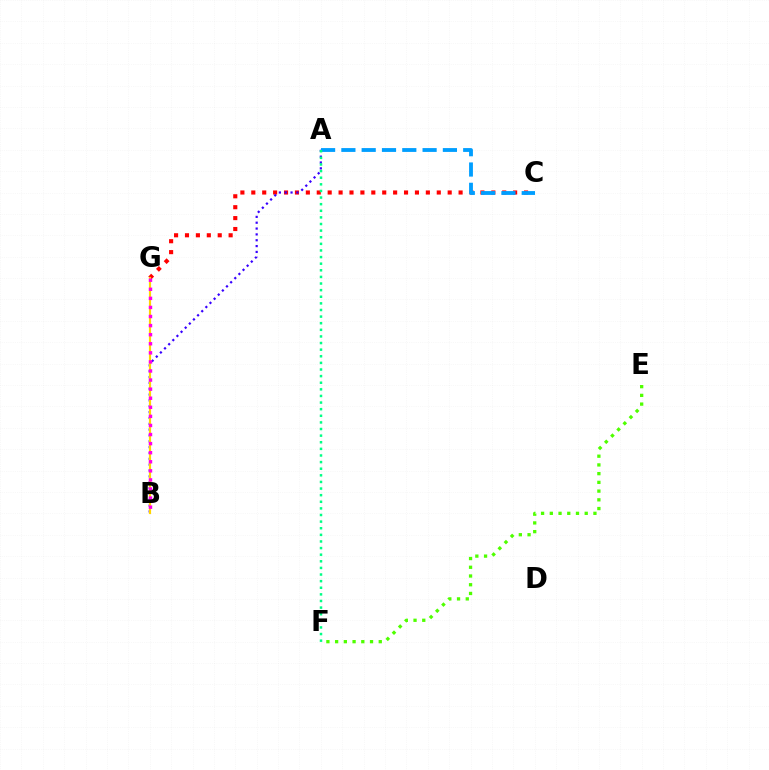{('C', 'G'): [{'color': '#ff0000', 'line_style': 'dotted', 'thickness': 2.96}], ('A', 'B'): [{'color': '#3700ff', 'line_style': 'dotted', 'thickness': 1.59}], ('A', 'C'): [{'color': '#009eff', 'line_style': 'dashed', 'thickness': 2.76}], ('E', 'F'): [{'color': '#4fff00', 'line_style': 'dotted', 'thickness': 2.37}], ('A', 'F'): [{'color': '#00ff86', 'line_style': 'dotted', 'thickness': 1.8}], ('B', 'G'): [{'color': '#ffd500', 'line_style': 'solid', 'thickness': 1.56}, {'color': '#ff00ed', 'line_style': 'dotted', 'thickness': 2.47}]}